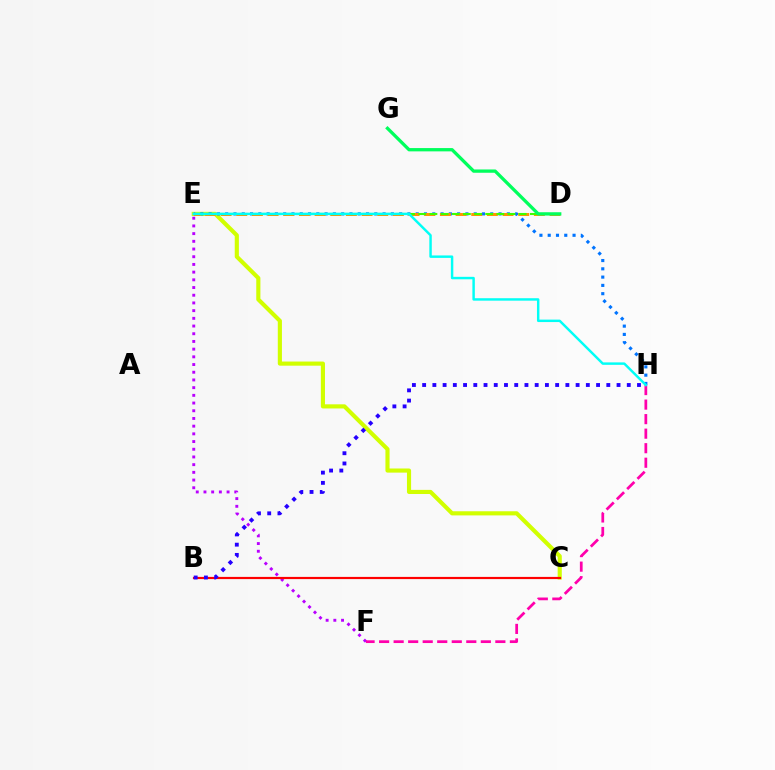{('E', 'F'): [{'color': '#b900ff', 'line_style': 'dotted', 'thickness': 2.09}], ('C', 'E'): [{'color': '#d1ff00', 'line_style': 'solid', 'thickness': 2.98}], ('E', 'H'): [{'color': '#0074ff', 'line_style': 'dotted', 'thickness': 2.25}, {'color': '#00fff6', 'line_style': 'solid', 'thickness': 1.76}], ('D', 'E'): [{'color': '#ff9400', 'line_style': 'dashed', 'thickness': 2.13}, {'color': '#3dff00', 'line_style': 'dashed', 'thickness': 1.52}], ('F', 'H'): [{'color': '#ff00ac', 'line_style': 'dashed', 'thickness': 1.97}], ('B', 'C'): [{'color': '#ff0000', 'line_style': 'solid', 'thickness': 1.58}], ('D', 'G'): [{'color': '#00ff5c', 'line_style': 'solid', 'thickness': 2.37}], ('B', 'H'): [{'color': '#2500ff', 'line_style': 'dotted', 'thickness': 2.78}]}